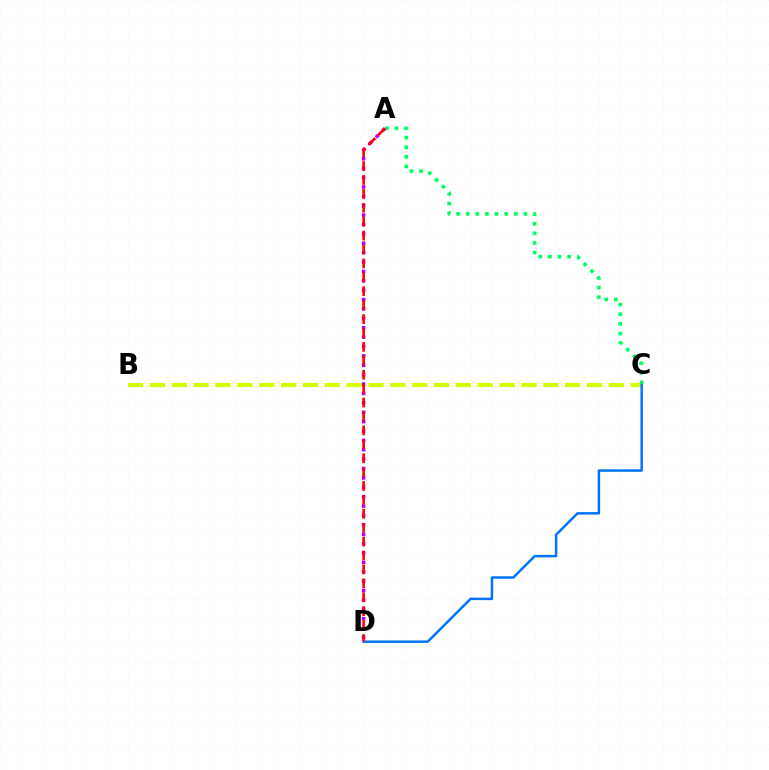{('B', 'C'): [{'color': '#d1ff00', 'line_style': 'dashed', 'thickness': 2.97}], ('A', 'C'): [{'color': '#00ff5c', 'line_style': 'dotted', 'thickness': 2.61}], ('A', 'D'): [{'color': '#b900ff', 'line_style': 'dotted', 'thickness': 2.55}, {'color': '#ff0000', 'line_style': 'dashed', 'thickness': 1.89}], ('C', 'D'): [{'color': '#0074ff', 'line_style': 'solid', 'thickness': 1.78}]}